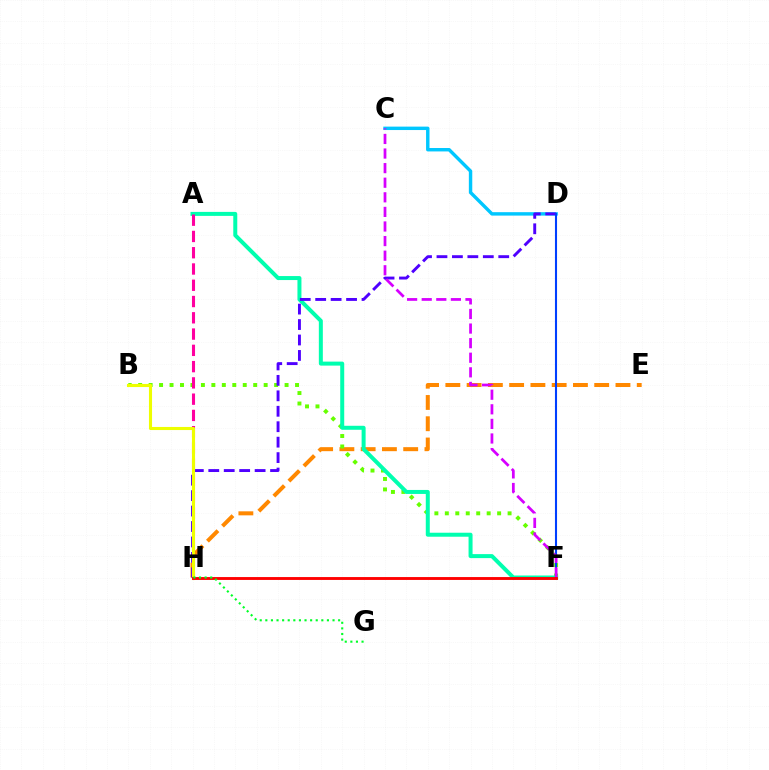{('E', 'H'): [{'color': '#ff8800', 'line_style': 'dashed', 'thickness': 2.89}], ('B', 'F'): [{'color': '#66ff00', 'line_style': 'dotted', 'thickness': 2.84}], ('C', 'D'): [{'color': '#00c7ff', 'line_style': 'solid', 'thickness': 2.46}], ('A', 'F'): [{'color': '#00ffaf', 'line_style': 'solid', 'thickness': 2.88}], ('D', 'H'): [{'color': '#4f00ff', 'line_style': 'dashed', 'thickness': 2.1}], ('D', 'F'): [{'color': '#003fff', 'line_style': 'solid', 'thickness': 1.5}], ('A', 'H'): [{'color': '#ff00a0', 'line_style': 'dashed', 'thickness': 2.21}], ('C', 'F'): [{'color': '#d600ff', 'line_style': 'dashed', 'thickness': 1.98}], ('B', 'H'): [{'color': '#eeff00', 'line_style': 'solid', 'thickness': 2.23}], ('F', 'H'): [{'color': '#ff0000', 'line_style': 'solid', 'thickness': 2.07}], ('G', 'H'): [{'color': '#00ff27', 'line_style': 'dotted', 'thickness': 1.52}]}